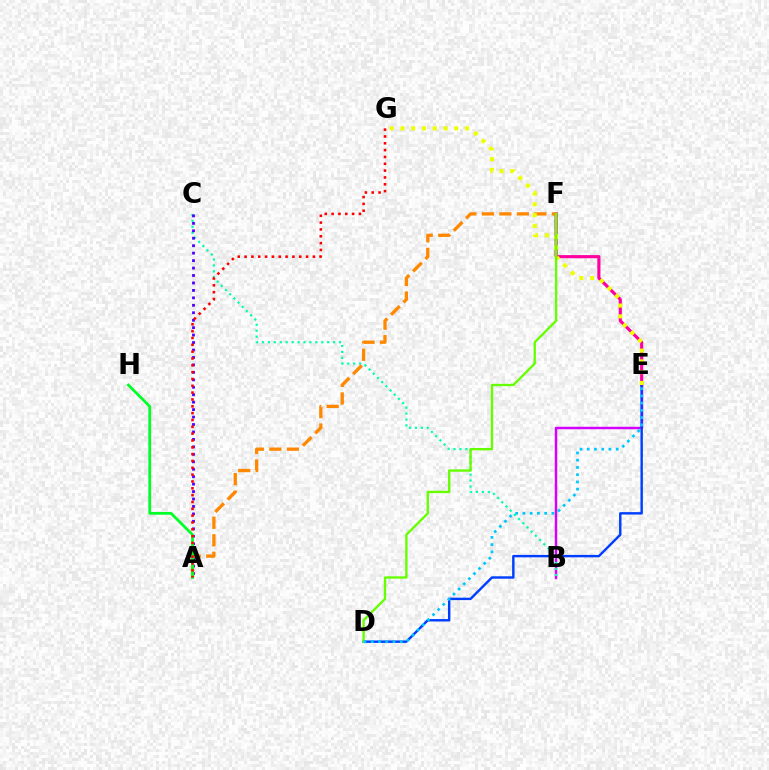{('E', 'F'): [{'color': '#ff00a0', 'line_style': 'solid', 'thickness': 2.26}], ('B', 'E'): [{'color': '#d600ff', 'line_style': 'solid', 'thickness': 1.78}], ('B', 'C'): [{'color': '#00ffaf', 'line_style': 'dotted', 'thickness': 1.61}], ('A', 'C'): [{'color': '#4f00ff', 'line_style': 'dotted', 'thickness': 2.02}], ('A', 'F'): [{'color': '#ff8800', 'line_style': 'dashed', 'thickness': 2.38}], ('D', 'E'): [{'color': '#003fff', 'line_style': 'solid', 'thickness': 1.75}, {'color': '#00c7ff', 'line_style': 'dotted', 'thickness': 1.97}], ('E', 'G'): [{'color': '#eeff00', 'line_style': 'dotted', 'thickness': 2.93}], ('D', 'F'): [{'color': '#66ff00', 'line_style': 'solid', 'thickness': 1.69}], ('A', 'H'): [{'color': '#00ff27', 'line_style': 'solid', 'thickness': 1.99}], ('A', 'G'): [{'color': '#ff0000', 'line_style': 'dotted', 'thickness': 1.86}]}